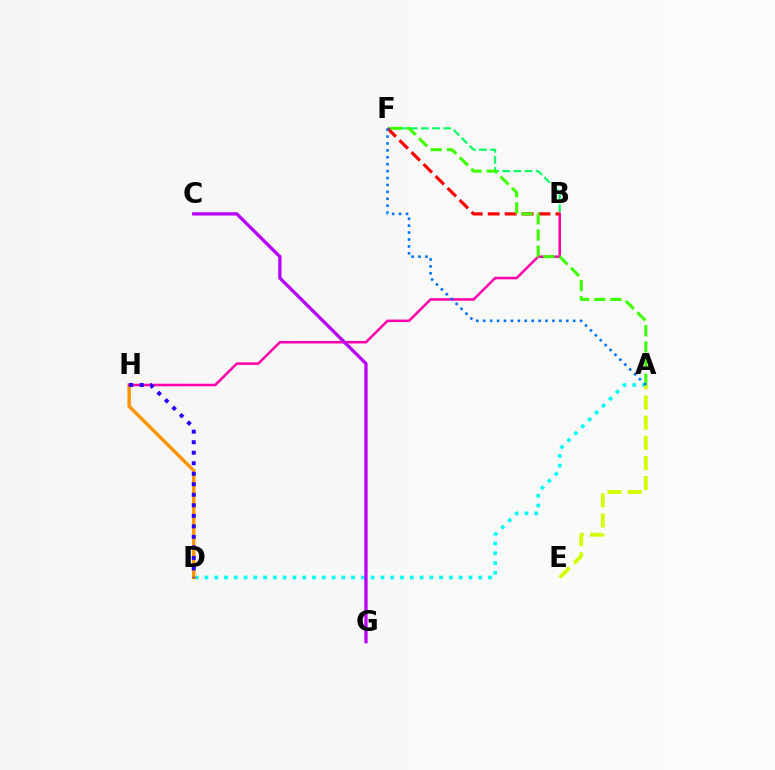{('A', 'D'): [{'color': '#00fff6', 'line_style': 'dotted', 'thickness': 2.66}], ('D', 'H'): [{'color': '#ff9400', 'line_style': 'solid', 'thickness': 2.46}, {'color': '#2500ff', 'line_style': 'dotted', 'thickness': 2.86}], ('B', 'H'): [{'color': '#ff00ac', 'line_style': 'solid', 'thickness': 1.83}], ('A', 'E'): [{'color': '#d1ff00', 'line_style': 'dashed', 'thickness': 2.73}], ('B', 'F'): [{'color': '#00ff5c', 'line_style': 'dashed', 'thickness': 1.52}, {'color': '#ff0000', 'line_style': 'dashed', 'thickness': 2.3}], ('C', 'G'): [{'color': '#b900ff', 'line_style': 'solid', 'thickness': 2.37}], ('A', 'F'): [{'color': '#3dff00', 'line_style': 'dashed', 'thickness': 2.2}, {'color': '#0074ff', 'line_style': 'dotted', 'thickness': 1.88}]}